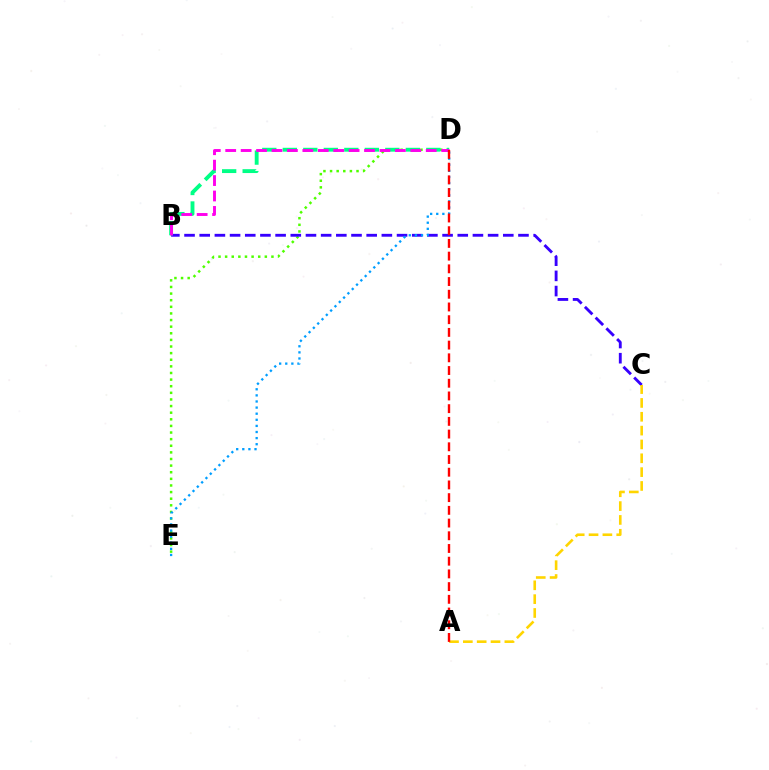{('D', 'E'): [{'color': '#4fff00', 'line_style': 'dotted', 'thickness': 1.8}, {'color': '#009eff', 'line_style': 'dotted', 'thickness': 1.66}], ('B', 'C'): [{'color': '#3700ff', 'line_style': 'dashed', 'thickness': 2.06}], ('B', 'D'): [{'color': '#00ff86', 'line_style': 'dashed', 'thickness': 2.79}, {'color': '#ff00ed', 'line_style': 'dashed', 'thickness': 2.1}], ('A', 'C'): [{'color': '#ffd500', 'line_style': 'dashed', 'thickness': 1.88}], ('A', 'D'): [{'color': '#ff0000', 'line_style': 'dashed', 'thickness': 1.73}]}